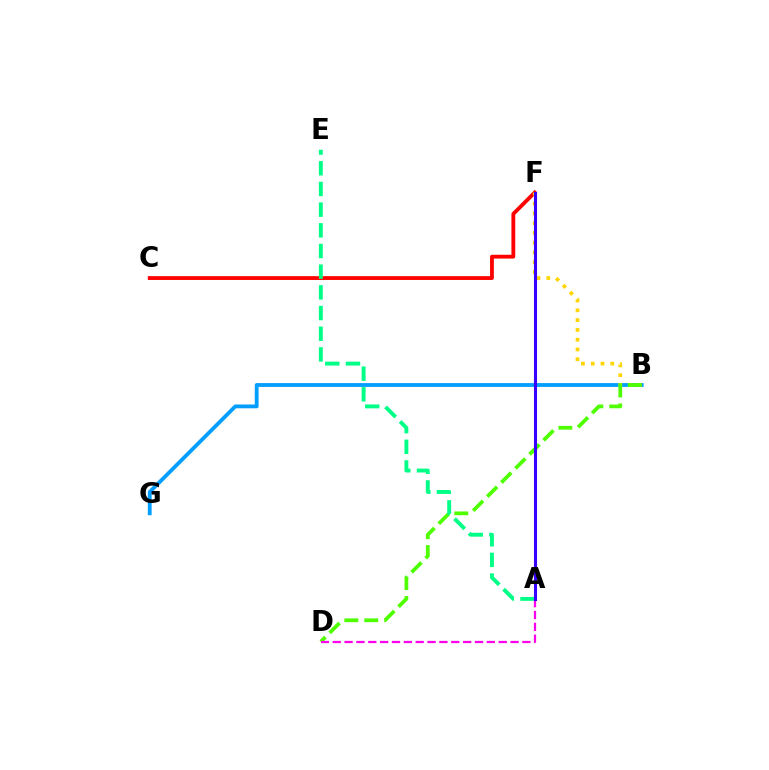{('C', 'F'): [{'color': '#ff0000', 'line_style': 'solid', 'thickness': 2.75}], ('B', 'G'): [{'color': '#009eff', 'line_style': 'solid', 'thickness': 2.74}], ('B', 'F'): [{'color': '#ffd500', 'line_style': 'dotted', 'thickness': 2.66}], ('B', 'D'): [{'color': '#4fff00', 'line_style': 'dashed', 'thickness': 2.71}], ('A', 'E'): [{'color': '#00ff86', 'line_style': 'dashed', 'thickness': 2.81}], ('A', 'D'): [{'color': '#ff00ed', 'line_style': 'dashed', 'thickness': 1.61}], ('A', 'F'): [{'color': '#3700ff', 'line_style': 'solid', 'thickness': 2.22}]}